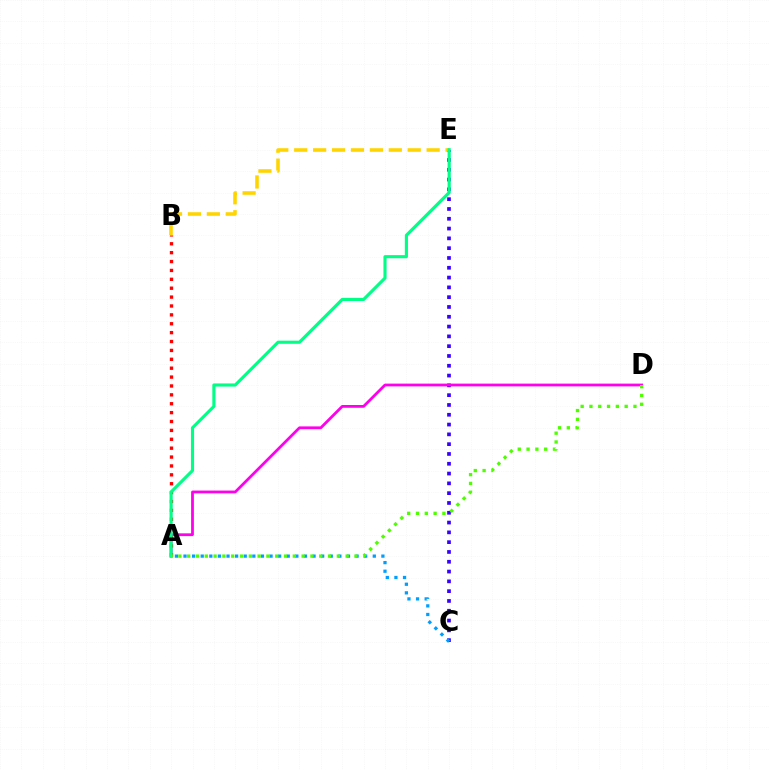{('C', 'E'): [{'color': '#3700ff', 'line_style': 'dotted', 'thickness': 2.66}], ('A', 'D'): [{'color': '#ff00ed', 'line_style': 'solid', 'thickness': 2.0}, {'color': '#4fff00', 'line_style': 'dotted', 'thickness': 2.39}], ('B', 'E'): [{'color': '#ffd500', 'line_style': 'dashed', 'thickness': 2.57}], ('A', 'B'): [{'color': '#ff0000', 'line_style': 'dotted', 'thickness': 2.41}], ('A', 'E'): [{'color': '#00ff86', 'line_style': 'solid', 'thickness': 2.25}], ('A', 'C'): [{'color': '#009eff', 'line_style': 'dotted', 'thickness': 2.34}]}